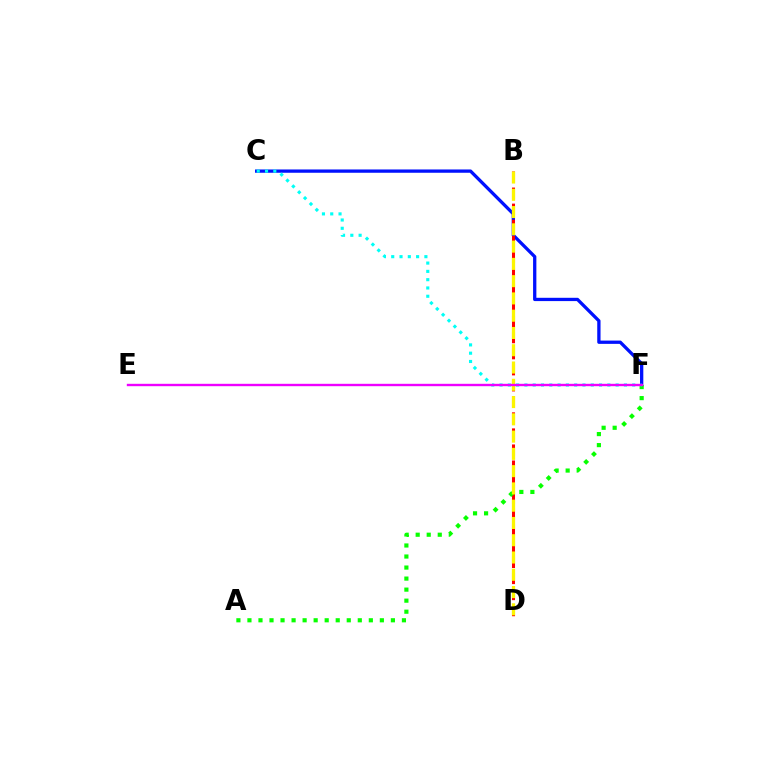{('C', 'F'): [{'color': '#0010ff', 'line_style': 'solid', 'thickness': 2.37}, {'color': '#00fff6', 'line_style': 'dotted', 'thickness': 2.25}], ('B', 'D'): [{'color': '#ff0000', 'line_style': 'dashed', 'thickness': 2.18}, {'color': '#fcf500', 'line_style': 'dashed', 'thickness': 2.35}], ('A', 'F'): [{'color': '#08ff00', 'line_style': 'dotted', 'thickness': 3.0}], ('E', 'F'): [{'color': '#ee00ff', 'line_style': 'solid', 'thickness': 1.72}]}